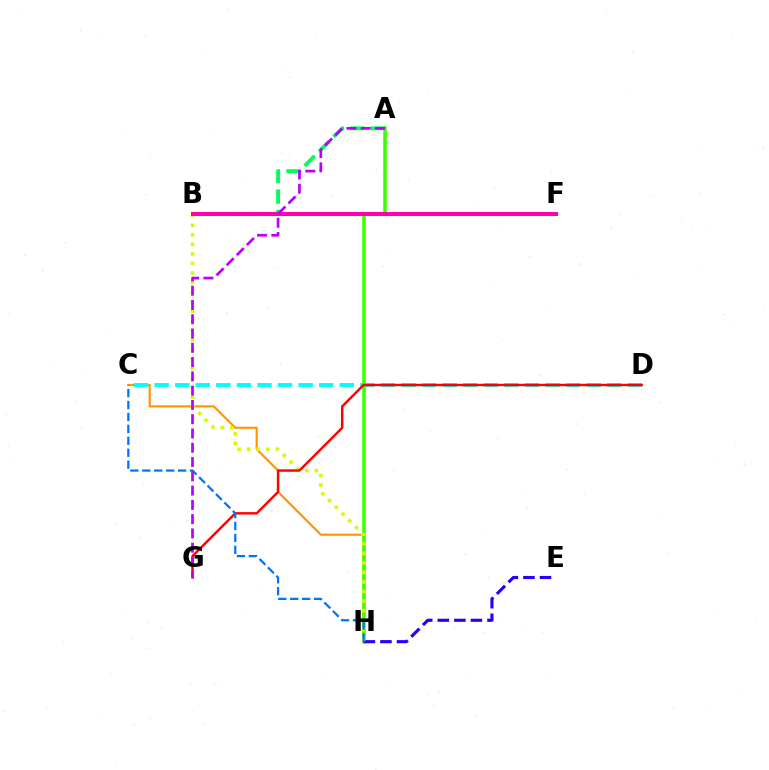{('C', 'H'): [{'color': '#ff9400', 'line_style': 'solid', 'thickness': 1.53}, {'color': '#0074ff', 'line_style': 'dashed', 'thickness': 1.62}], ('C', 'D'): [{'color': '#00fff6', 'line_style': 'dashed', 'thickness': 2.8}], ('A', 'H'): [{'color': '#3dff00', 'line_style': 'solid', 'thickness': 2.57}], ('E', 'H'): [{'color': '#2500ff', 'line_style': 'dashed', 'thickness': 2.25}], ('B', 'H'): [{'color': '#d1ff00', 'line_style': 'dotted', 'thickness': 2.6}], ('A', 'B'): [{'color': '#00ff5c', 'line_style': 'dashed', 'thickness': 2.78}], ('B', 'F'): [{'color': '#ff00ac', 'line_style': 'solid', 'thickness': 2.9}], ('D', 'G'): [{'color': '#ff0000', 'line_style': 'solid', 'thickness': 1.75}], ('A', 'G'): [{'color': '#b900ff', 'line_style': 'dashed', 'thickness': 1.94}]}